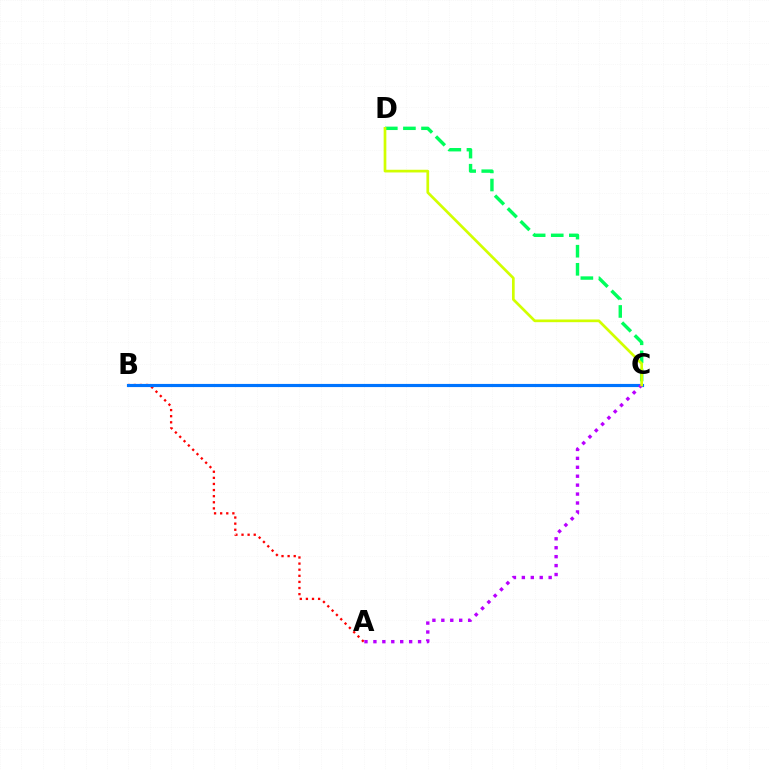{('A', 'B'): [{'color': '#ff0000', 'line_style': 'dotted', 'thickness': 1.66}], ('B', 'C'): [{'color': '#0074ff', 'line_style': 'solid', 'thickness': 2.27}], ('A', 'C'): [{'color': '#b900ff', 'line_style': 'dotted', 'thickness': 2.43}], ('C', 'D'): [{'color': '#00ff5c', 'line_style': 'dashed', 'thickness': 2.46}, {'color': '#d1ff00', 'line_style': 'solid', 'thickness': 1.95}]}